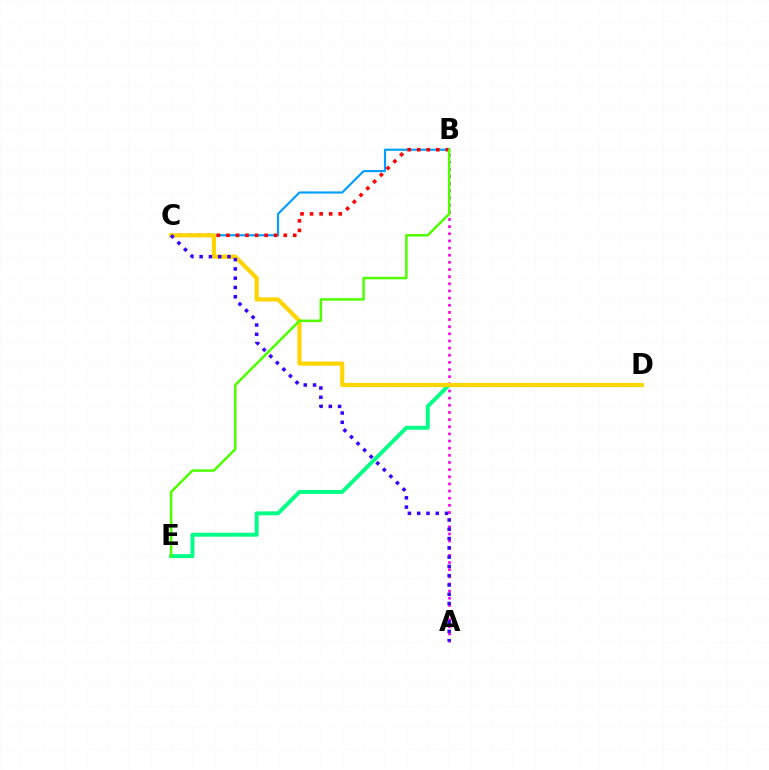{('B', 'C'): [{'color': '#009eff', 'line_style': 'solid', 'thickness': 1.54}, {'color': '#ff0000', 'line_style': 'dotted', 'thickness': 2.59}], ('D', 'E'): [{'color': '#00ff86', 'line_style': 'solid', 'thickness': 2.83}], ('A', 'B'): [{'color': '#ff00ed', 'line_style': 'dotted', 'thickness': 1.94}], ('C', 'D'): [{'color': '#ffd500', 'line_style': 'solid', 'thickness': 2.99}], ('A', 'C'): [{'color': '#3700ff', 'line_style': 'dotted', 'thickness': 2.52}], ('B', 'E'): [{'color': '#4fff00', 'line_style': 'solid', 'thickness': 1.8}]}